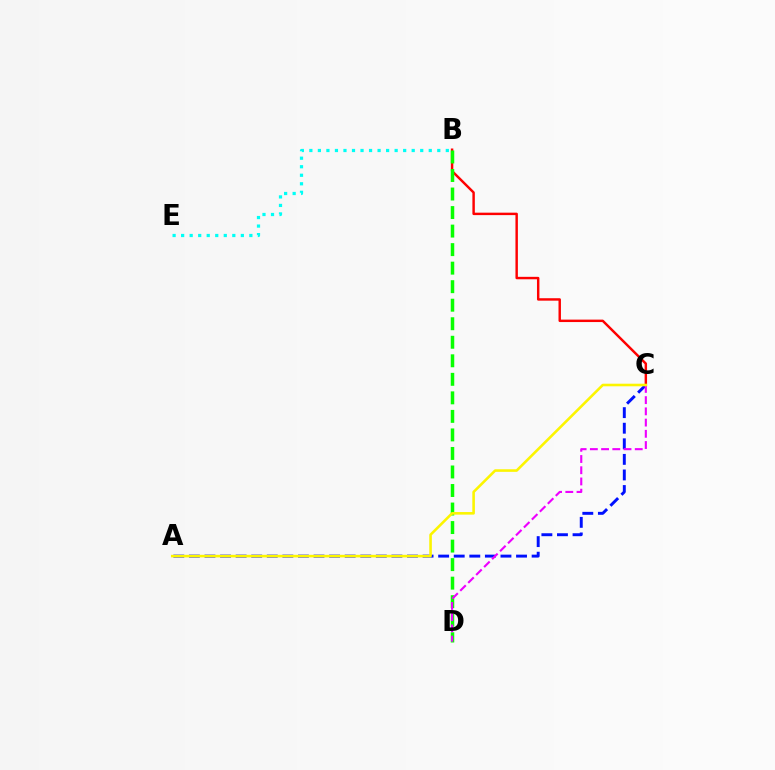{('B', 'C'): [{'color': '#ff0000', 'line_style': 'solid', 'thickness': 1.76}], ('B', 'D'): [{'color': '#08ff00', 'line_style': 'dashed', 'thickness': 2.52}], ('A', 'C'): [{'color': '#0010ff', 'line_style': 'dashed', 'thickness': 2.12}, {'color': '#fcf500', 'line_style': 'solid', 'thickness': 1.86}], ('C', 'D'): [{'color': '#ee00ff', 'line_style': 'dashed', 'thickness': 1.52}], ('B', 'E'): [{'color': '#00fff6', 'line_style': 'dotted', 'thickness': 2.32}]}